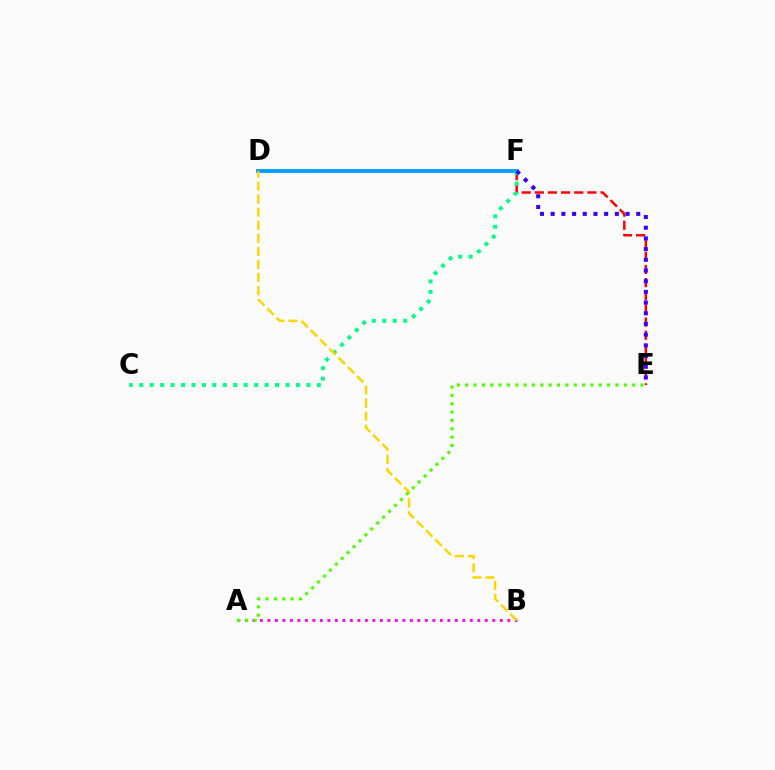{('E', 'F'): [{'color': '#ff0000', 'line_style': 'dashed', 'thickness': 1.79}, {'color': '#3700ff', 'line_style': 'dotted', 'thickness': 2.91}], ('D', 'F'): [{'color': '#009eff', 'line_style': 'solid', 'thickness': 2.75}], ('C', 'F'): [{'color': '#00ff86', 'line_style': 'dotted', 'thickness': 2.84}], ('A', 'B'): [{'color': '#ff00ed', 'line_style': 'dotted', 'thickness': 2.04}], ('B', 'D'): [{'color': '#ffd500', 'line_style': 'dashed', 'thickness': 1.77}], ('A', 'E'): [{'color': '#4fff00', 'line_style': 'dotted', 'thickness': 2.27}]}